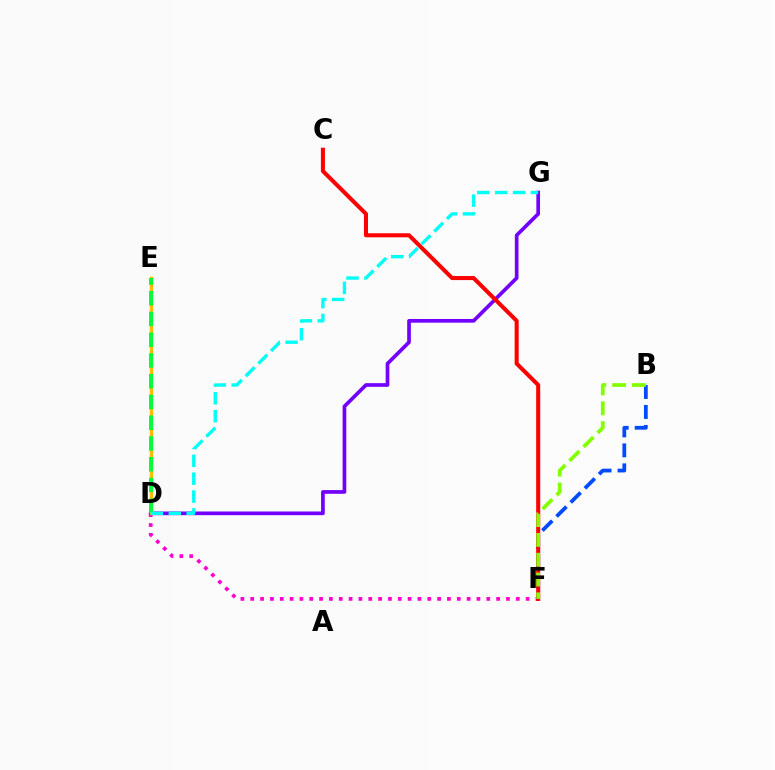{('D', 'F'): [{'color': '#ff00cf', 'line_style': 'dotted', 'thickness': 2.67}], ('D', 'G'): [{'color': '#7200ff', 'line_style': 'solid', 'thickness': 2.65}, {'color': '#00fff6', 'line_style': 'dashed', 'thickness': 2.43}], ('B', 'F'): [{'color': '#004bff', 'line_style': 'dashed', 'thickness': 2.71}, {'color': '#84ff00', 'line_style': 'dashed', 'thickness': 2.69}], ('C', 'F'): [{'color': '#ff0000', 'line_style': 'solid', 'thickness': 2.91}], ('D', 'E'): [{'color': '#ffbd00', 'line_style': 'solid', 'thickness': 2.51}, {'color': '#00ff39', 'line_style': 'dashed', 'thickness': 2.82}]}